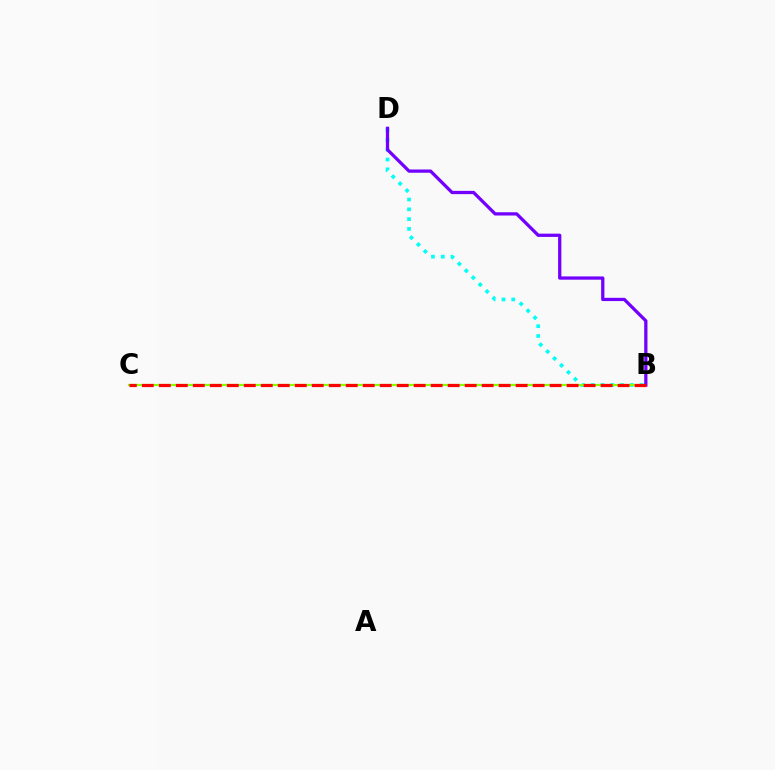{('B', 'D'): [{'color': '#00fff6', 'line_style': 'dotted', 'thickness': 2.66}, {'color': '#7200ff', 'line_style': 'solid', 'thickness': 2.35}], ('B', 'C'): [{'color': '#84ff00', 'line_style': 'solid', 'thickness': 1.56}, {'color': '#ff0000', 'line_style': 'dashed', 'thickness': 2.31}]}